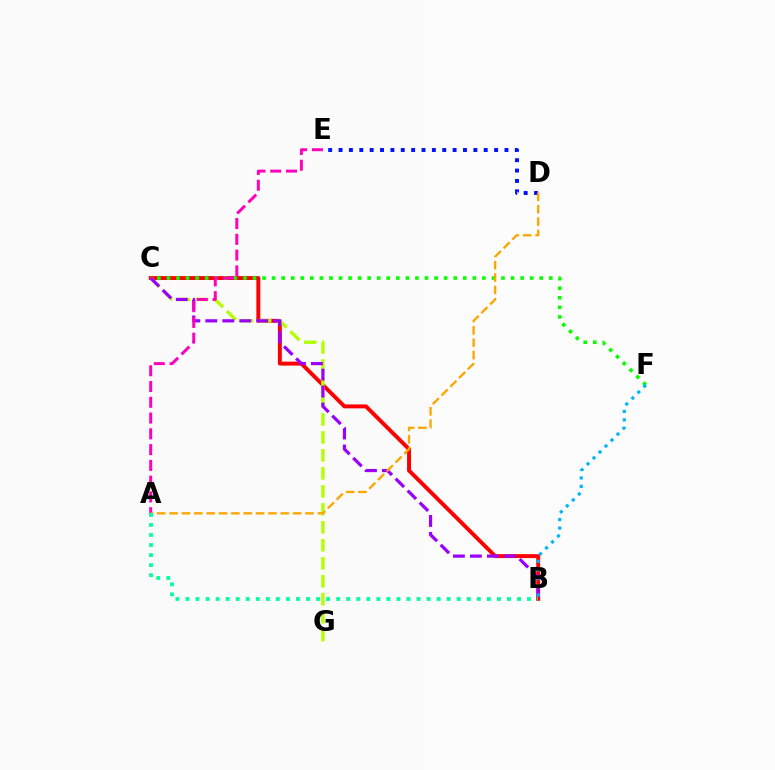{('D', 'E'): [{'color': '#0010ff', 'line_style': 'dotted', 'thickness': 2.82}], ('B', 'C'): [{'color': '#ff0000', 'line_style': 'solid', 'thickness': 2.83}, {'color': '#9b00ff', 'line_style': 'dashed', 'thickness': 2.31}], ('C', 'F'): [{'color': '#08ff00', 'line_style': 'dotted', 'thickness': 2.6}], ('C', 'G'): [{'color': '#b3ff00', 'line_style': 'dashed', 'thickness': 2.44}], ('B', 'F'): [{'color': '#00b5ff', 'line_style': 'dotted', 'thickness': 2.29}], ('A', 'E'): [{'color': '#ff00bd', 'line_style': 'dashed', 'thickness': 2.14}], ('A', 'D'): [{'color': '#ffa500', 'line_style': 'dashed', 'thickness': 1.68}], ('A', 'B'): [{'color': '#00ff9d', 'line_style': 'dotted', 'thickness': 2.73}]}